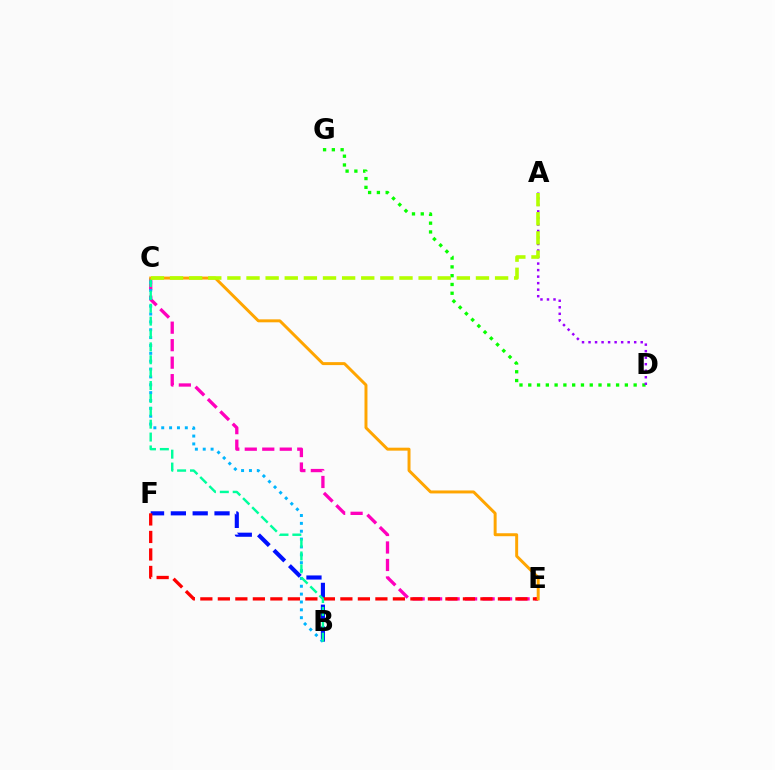{('D', 'G'): [{'color': '#08ff00', 'line_style': 'dotted', 'thickness': 2.39}], ('B', 'F'): [{'color': '#0010ff', 'line_style': 'dashed', 'thickness': 2.97}], ('C', 'E'): [{'color': '#ff00bd', 'line_style': 'dashed', 'thickness': 2.38}, {'color': '#ffa500', 'line_style': 'solid', 'thickness': 2.13}], ('A', 'D'): [{'color': '#9b00ff', 'line_style': 'dotted', 'thickness': 1.77}], ('B', 'C'): [{'color': '#00b5ff', 'line_style': 'dotted', 'thickness': 2.14}, {'color': '#00ff9d', 'line_style': 'dashed', 'thickness': 1.75}], ('E', 'F'): [{'color': '#ff0000', 'line_style': 'dashed', 'thickness': 2.38}], ('A', 'C'): [{'color': '#b3ff00', 'line_style': 'dashed', 'thickness': 2.6}]}